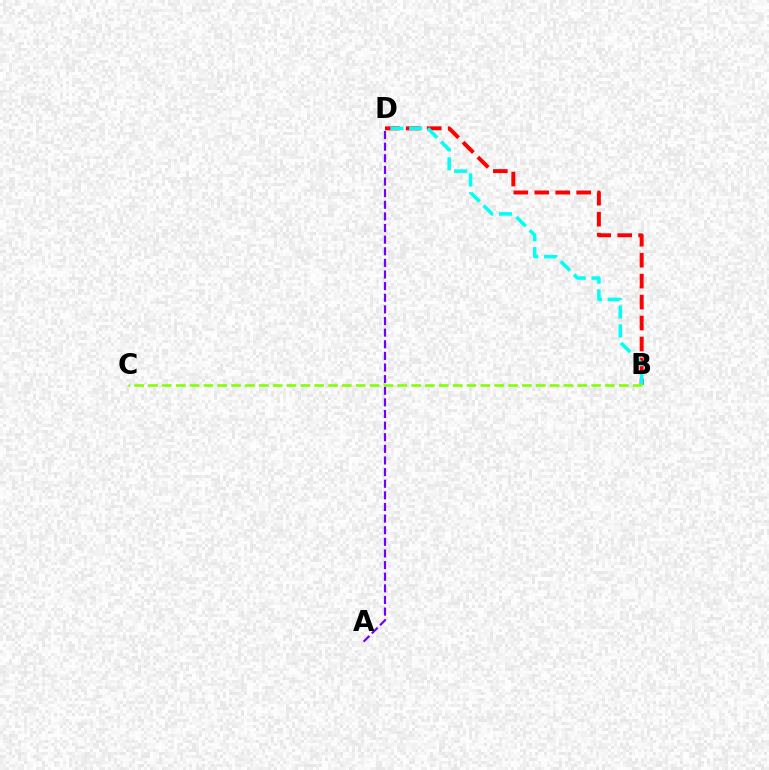{('A', 'D'): [{'color': '#7200ff', 'line_style': 'dashed', 'thickness': 1.58}], ('B', 'D'): [{'color': '#ff0000', 'line_style': 'dashed', 'thickness': 2.85}, {'color': '#00fff6', 'line_style': 'dashed', 'thickness': 2.55}], ('B', 'C'): [{'color': '#84ff00', 'line_style': 'dashed', 'thickness': 1.88}]}